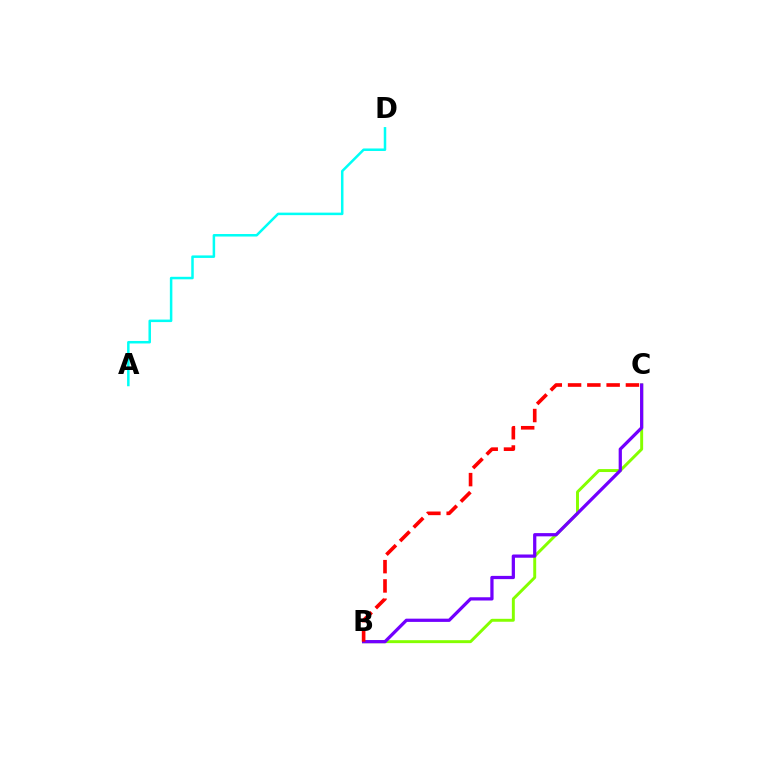{('B', 'C'): [{'color': '#84ff00', 'line_style': 'solid', 'thickness': 2.12}, {'color': '#7200ff', 'line_style': 'solid', 'thickness': 2.34}, {'color': '#ff0000', 'line_style': 'dashed', 'thickness': 2.62}], ('A', 'D'): [{'color': '#00fff6', 'line_style': 'solid', 'thickness': 1.81}]}